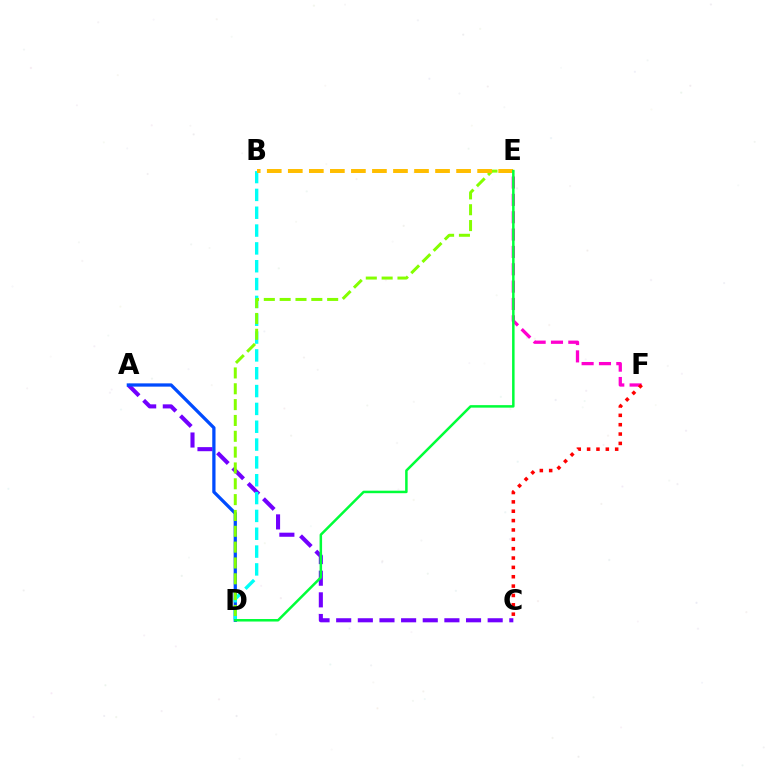{('E', 'F'): [{'color': '#ff00cf', 'line_style': 'dashed', 'thickness': 2.36}], ('A', 'C'): [{'color': '#7200ff', 'line_style': 'dashed', 'thickness': 2.94}], ('A', 'D'): [{'color': '#004bff', 'line_style': 'solid', 'thickness': 2.35}], ('B', 'D'): [{'color': '#00fff6', 'line_style': 'dashed', 'thickness': 2.42}], ('C', 'F'): [{'color': '#ff0000', 'line_style': 'dotted', 'thickness': 2.54}], ('D', 'E'): [{'color': '#84ff00', 'line_style': 'dashed', 'thickness': 2.15}, {'color': '#00ff39', 'line_style': 'solid', 'thickness': 1.8}], ('B', 'E'): [{'color': '#ffbd00', 'line_style': 'dashed', 'thickness': 2.86}]}